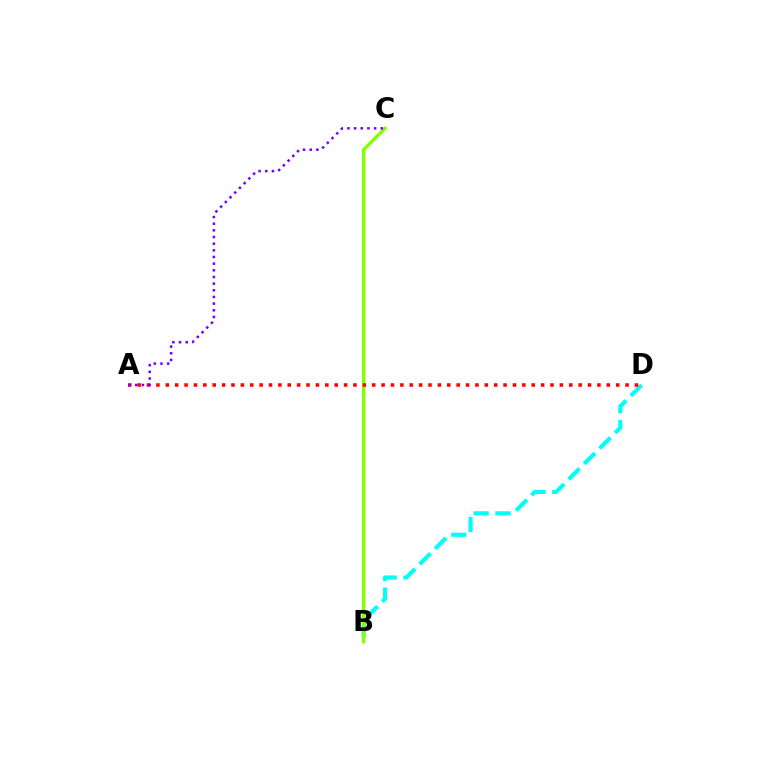{('B', 'D'): [{'color': '#00fff6', 'line_style': 'dashed', 'thickness': 2.97}], ('B', 'C'): [{'color': '#84ff00', 'line_style': 'solid', 'thickness': 2.41}], ('A', 'D'): [{'color': '#ff0000', 'line_style': 'dotted', 'thickness': 2.55}], ('A', 'C'): [{'color': '#7200ff', 'line_style': 'dotted', 'thickness': 1.81}]}